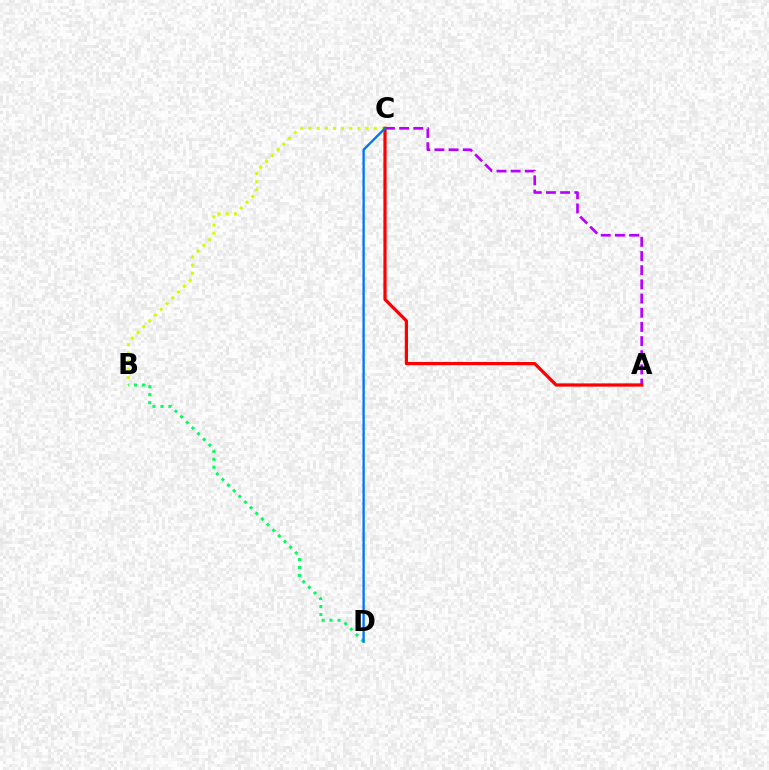{('B', 'C'): [{'color': '#d1ff00', 'line_style': 'dotted', 'thickness': 2.22}], ('A', 'C'): [{'color': '#b900ff', 'line_style': 'dashed', 'thickness': 1.93}, {'color': '#ff0000', 'line_style': 'solid', 'thickness': 2.32}], ('B', 'D'): [{'color': '#00ff5c', 'line_style': 'dotted', 'thickness': 2.17}], ('C', 'D'): [{'color': '#0074ff', 'line_style': 'solid', 'thickness': 1.68}]}